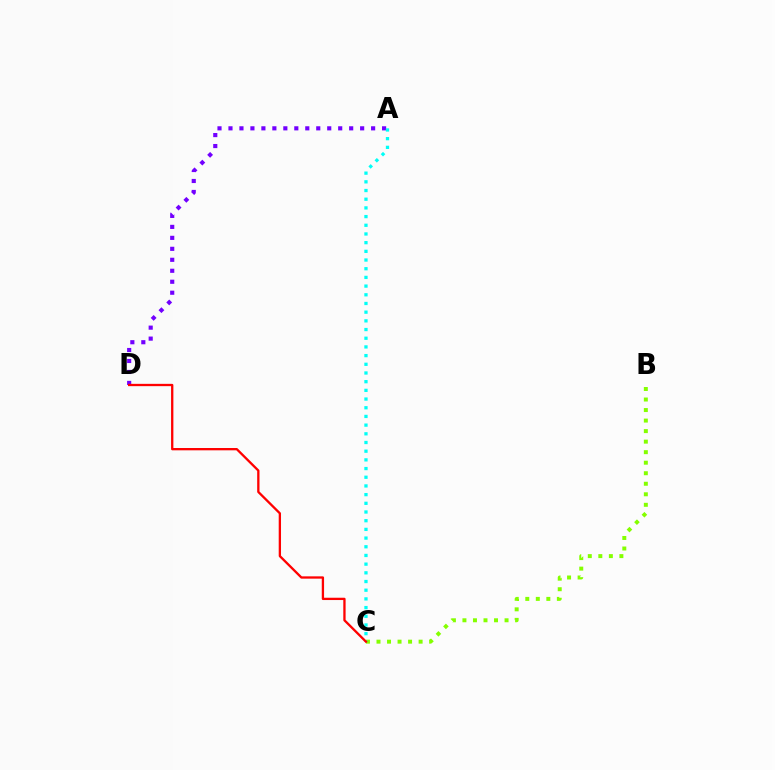{('A', 'D'): [{'color': '#7200ff', 'line_style': 'dotted', 'thickness': 2.98}], ('B', 'C'): [{'color': '#84ff00', 'line_style': 'dotted', 'thickness': 2.86}], ('A', 'C'): [{'color': '#00fff6', 'line_style': 'dotted', 'thickness': 2.36}], ('C', 'D'): [{'color': '#ff0000', 'line_style': 'solid', 'thickness': 1.66}]}